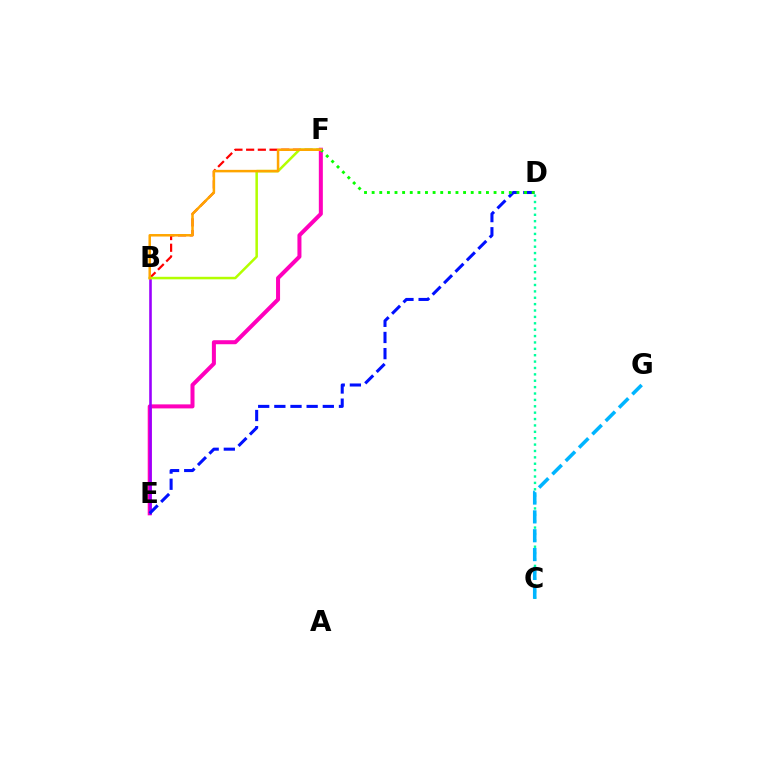{('E', 'F'): [{'color': '#ff00bd', 'line_style': 'solid', 'thickness': 2.89}], ('B', 'F'): [{'color': '#ff0000', 'line_style': 'dashed', 'thickness': 1.59}, {'color': '#b3ff00', 'line_style': 'solid', 'thickness': 1.81}, {'color': '#ffa500', 'line_style': 'solid', 'thickness': 1.81}], ('B', 'E'): [{'color': '#9b00ff', 'line_style': 'solid', 'thickness': 1.87}], ('D', 'E'): [{'color': '#0010ff', 'line_style': 'dashed', 'thickness': 2.19}], ('D', 'F'): [{'color': '#08ff00', 'line_style': 'dotted', 'thickness': 2.07}], ('C', 'D'): [{'color': '#00ff9d', 'line_style': 'dotted', 'thickness': 1.73}], ('C', 'G'): [{'color': '#00b5ff', 'line_style': 'dashed', 'thickness': 2.56}]}